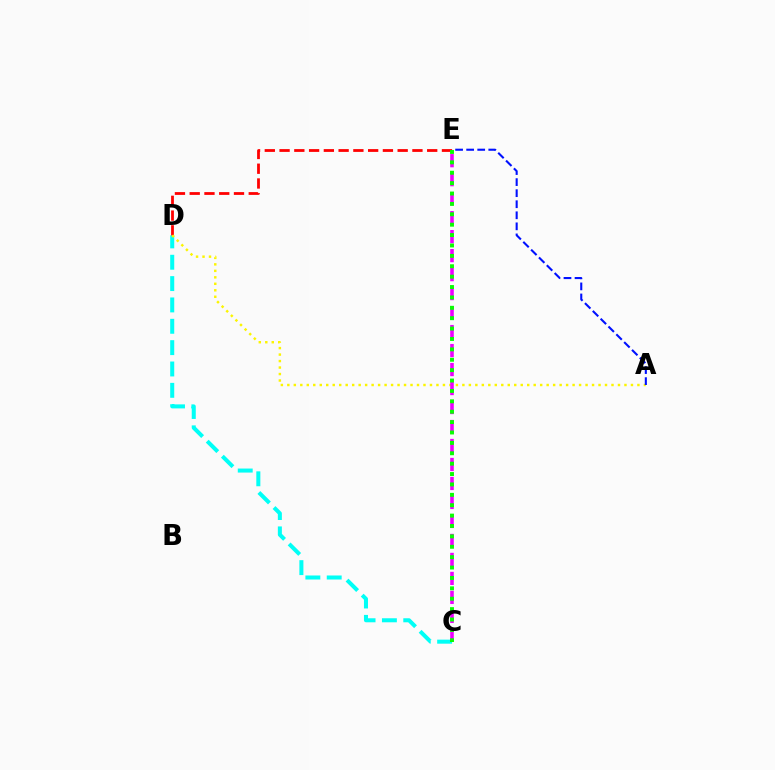{('C', 'D'): [{'color': '#00fff6', 'line_style': 'dashed', 'thickness': 2.9}], ('D', 'E'): [{'color': '#ff0000', 'line_style': 'dashed', 'thickness': 2.01}], ('A', 'D'): [{'color': '#fcf500', 'line_style': 'dotted', 'thickness': 1.76}], ('C', 'E'): [{'color': '#ee00ff', 'line_style': 'dashed', 'thickness': 2.58}, {'color': '#08ff00', 'line_style': 'dotted', 'thickness': 2.82}], ('A', 'E'): [{'color': '#0010ff', 'line_style': 'dashed', 'thickness': 1.5}]}